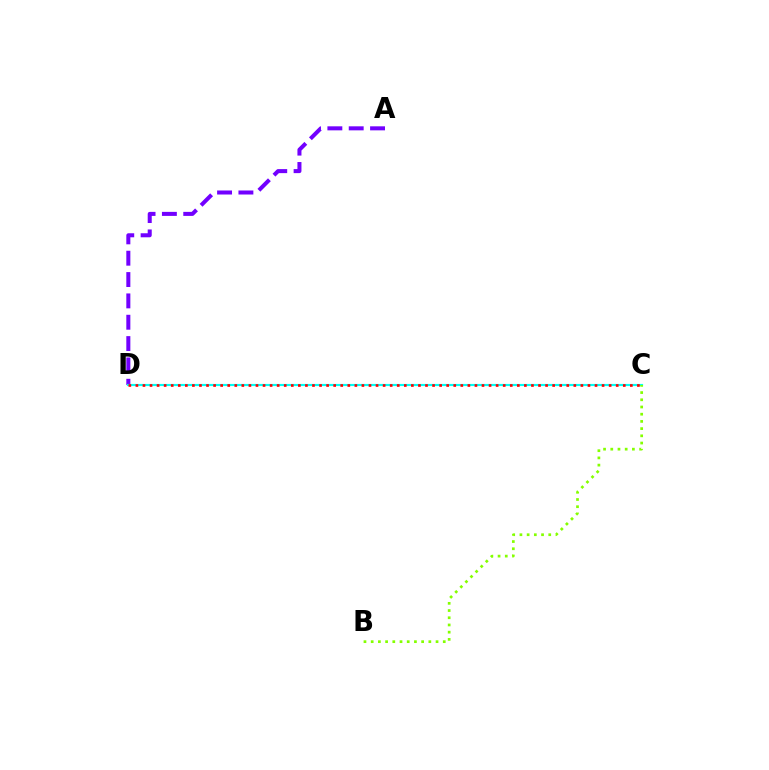{('A', 'D'): [{'color': '#7200ff', 'line_style': 'dashed', 'thickness': 2.9}], ('C', 'D'): [{'color': '#00fff6', 'line_style': 'solid', 'thickness': 1.55}, {'color': '#ff0000', 'line_style': 'dotted', 'thickness': 1.92}], ('B', 'C'): [{'color': '#84ff00', 'line_style': 'dotted', 'thickness': 1.96}]}